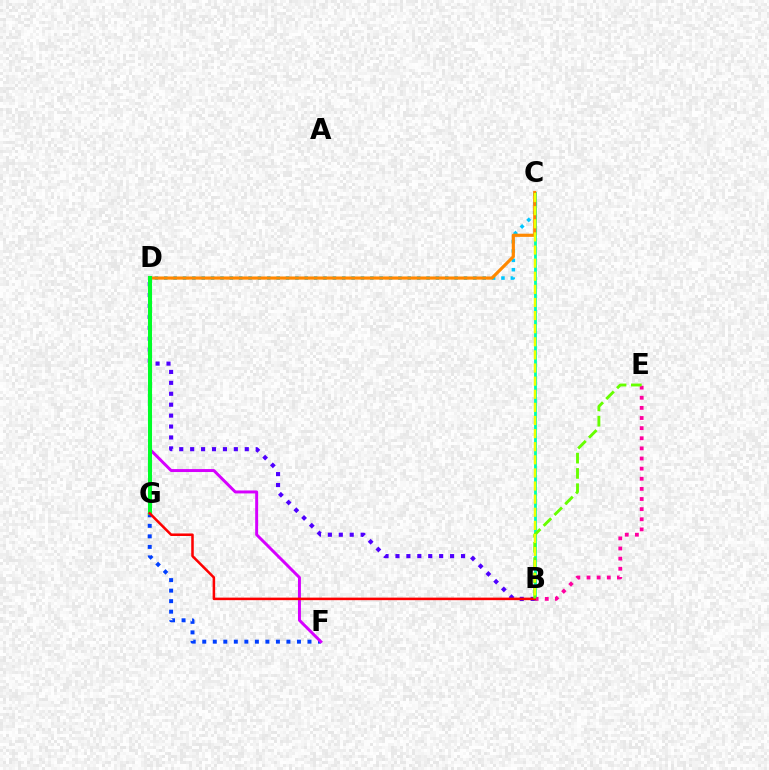{('F', 'G'): [{'color': '#003fff', 'line_style': 'dotted', 'thickness': 2.86}], ('C', 'D'): [{'color': '#00c7ff', 'line_style': 'dotted', 'thickness': 2.54}, {'color': '#ff8800', 'line_style': 'solid', 'thickness': 2.28}], ('B', 'C'): [{'color': '#00ffaf', 'line_style': 'solid', 'thickness': 2.03}, {'color': '#eeff00', 'line_style': 'dashed', 'thickness': 1.78}], ('B', 'D'): [{'color': '#4f00ff', 'line_style': 'dotted', 'thickness': 2.97}], ('D', 'F'): [{'color': '#d600ff', 'line_style': 'solid', 'thickness': 2.13}], ('D', 'G'): [{'color': '#00ff27', 'line_style': 'solid', 'thickness': 2.93}], ('B', 'E'): [{'color': '#ff00a0', 'line_style': 'dotted', 'thickness': 2.75}, {'color': '#66ff00', 'line_style': 'dashed', 'thickness': 2.07}], ('B', 'G'): [{'color': '#ff0000', 'line_style': 'solid', 'thickness': 1.82}]}